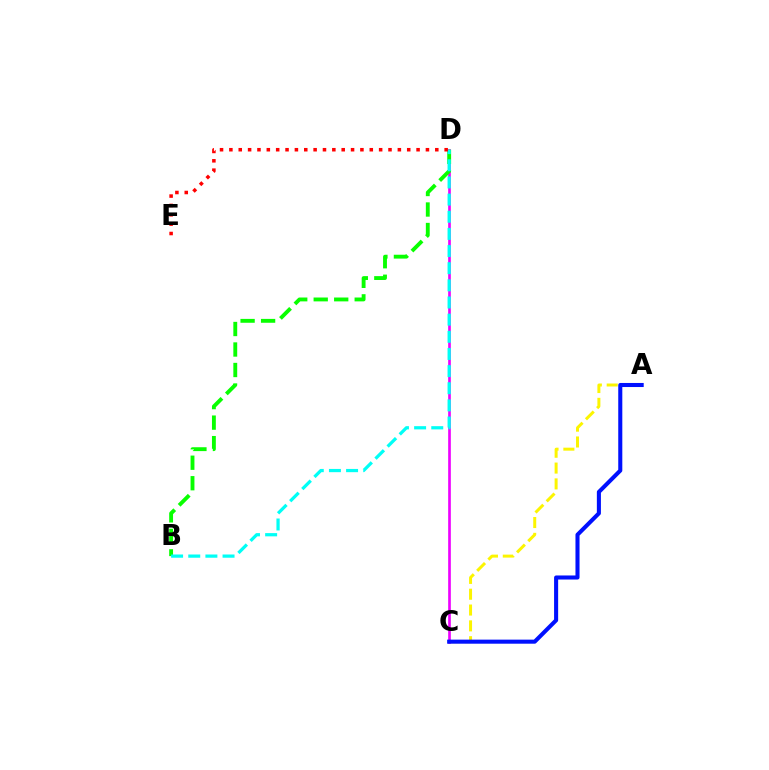{('A', 'C'): [{'color': '#fcf500', 'line_style': 'dashed', 'thickness': 2.15}, {'color': '#0010ff', 'line_style': 'solid', 'thickness': 2.93}], ('C', 'D'): [{'color': '#ee00ff', 'line_style': 'solid', 'thickness': 1.92}], ('B', 'D'): [{'color': '#08ff00', 'line_style': 'dashed', 'thickness': 2.78}, {'color': '#00fff6', 'line_style': 'dashed', 'thickness': 2.33}], ('D', 'E'): [{'color': '#ff0000', 'line_style': 'dotted', 'thickness': 2.54}]}